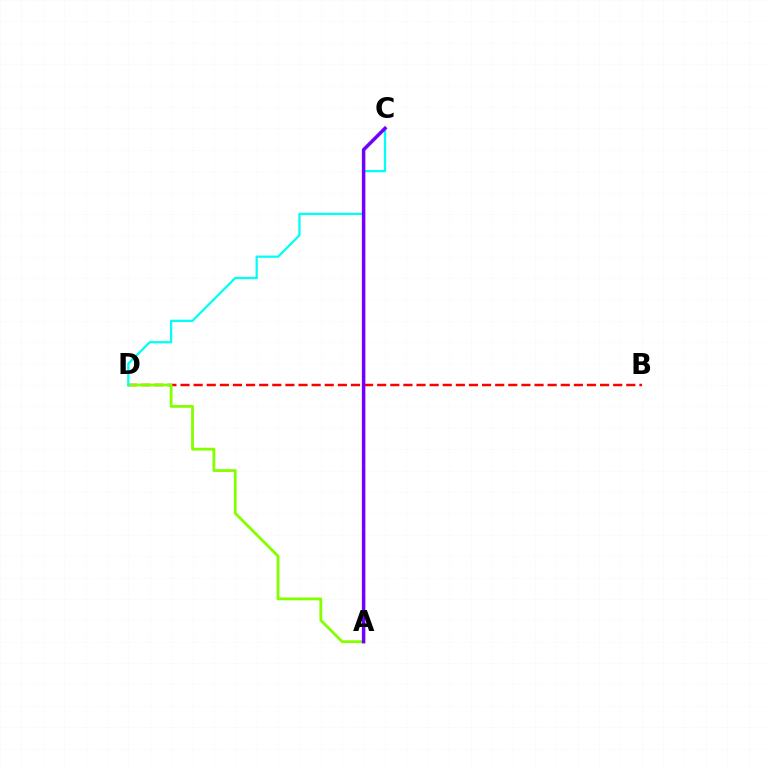{('B', 'D'): [{'color': '#ff0000', 'line_style': 'dashed', 'thickness': 1.78}], ('A', 'D'): [{'color': '#84ff00', 'line_style': 'solid', 'thickness': 2.03}], ('C', 'D'): [{'color': '#00fff6', 'line_style': 'solid', 'thickness': 1.63}], ('A', 'C'): [{'color': '#7200ff', 'line_style': 'solid', 'thickness': 2.51}]}